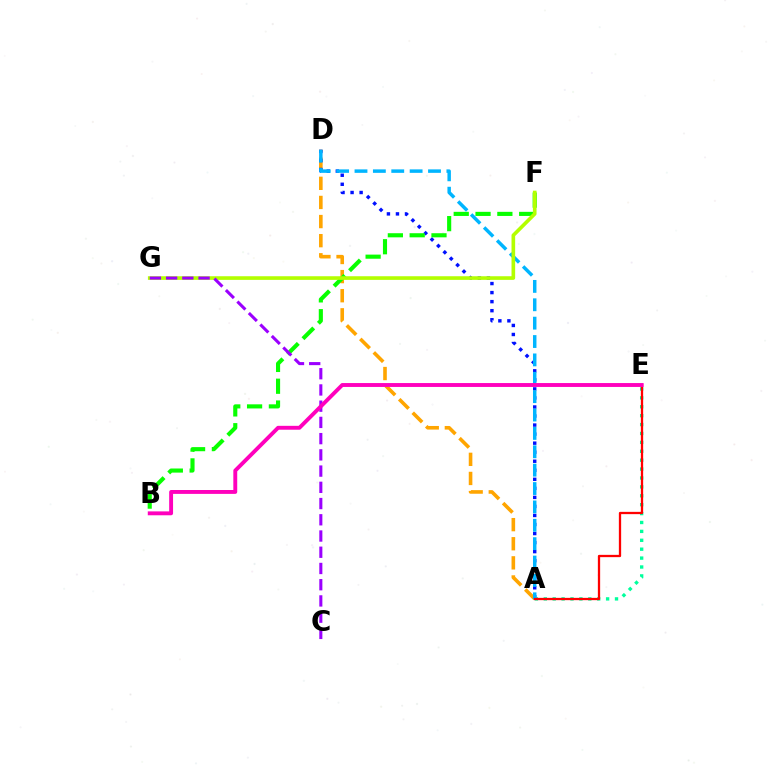{('A', 'D'): [{'color': '#ffa500', 'line_style': 'dashed', 'thickness': 2.6}, {'color': '#0010ff', 'line_style': 'dotted', 'thickness': 2.46}, {'color': '#00b5ff', 'line_style': 'dashed', 'thickness': 2.5}], ('B', 'F'): [{'color': '#08ff00', 'line_style': 'dashed', 'thickness': 2.96}], ('A', 'E'): [{'color': '#00ff9d', 'line_style': 'dotted', 'thickness': 2.42}, {'color': '#ff0000', 'line_style': 'solid', 'thickness': 1.65}], ('F', 'G'): [{'color': '#b3ff00', 'line_style': 'solid', 'thickness': 2.62}], ('C', 'G'): [{'color': '#9b00ff', 'line_style': 'dashed', 'thickness': 2.2}], ('B', 'E'): [{'color': '#ff00bd', 'line_style': 'solid', 'thickness': 2.8}]}